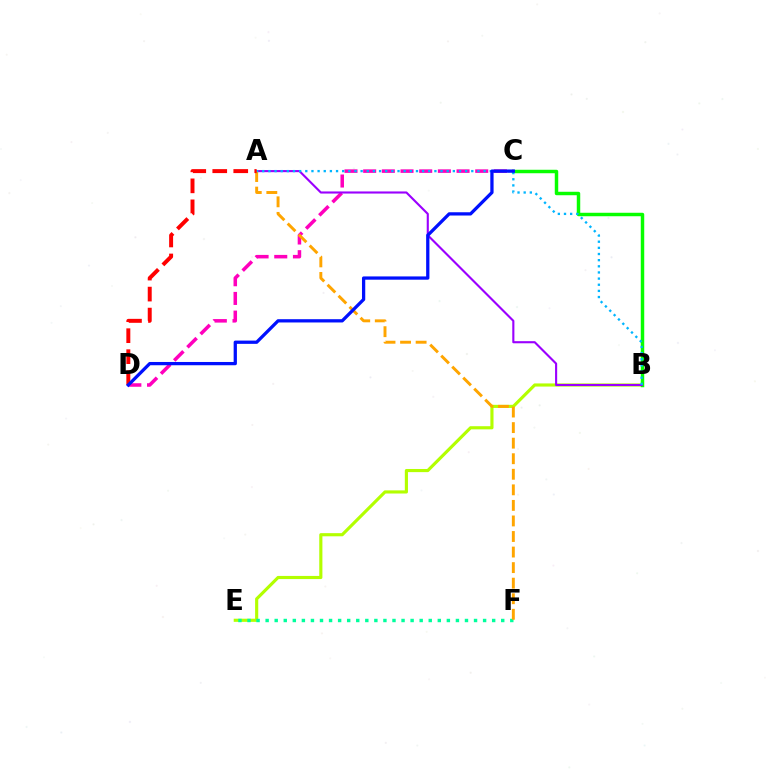{('C', 'D'): [{'color': '#ff00bd', 'line_style': 'dashed', 'thickness': 2.54}, {'color': '#0010ff', 'line_style': 'solid', 'thickness': 2.35}], ('B', 'E'): [{'color': '#b3ff00', 'line_style': 'solid', 'thickness': 2.26}], ('B', 'C'): [{'color': '#08ff00', 'line_style': 'solid', 'thickness': 2.49}], ('E', 'F'): [{'color': '#00ff9d', 'line_style': 'dotted', 'thickness': 2.46}], ('A', 'B'): [{'color': '#9b00ff', 'line_style': 'solid', 'thickness': 1.52}, {'color': '#00b5ff', 'line_style': 'dotted', 'thickness': 1.67}], ('A', 'F'): [{'color': '#ffa500', 'line_style': 'dashed', 'thickness': 2.11}], ('A', 'D'): [{'color': '#ff0000', 'line_style': 'dashed', 'thickness': 2.85}]}